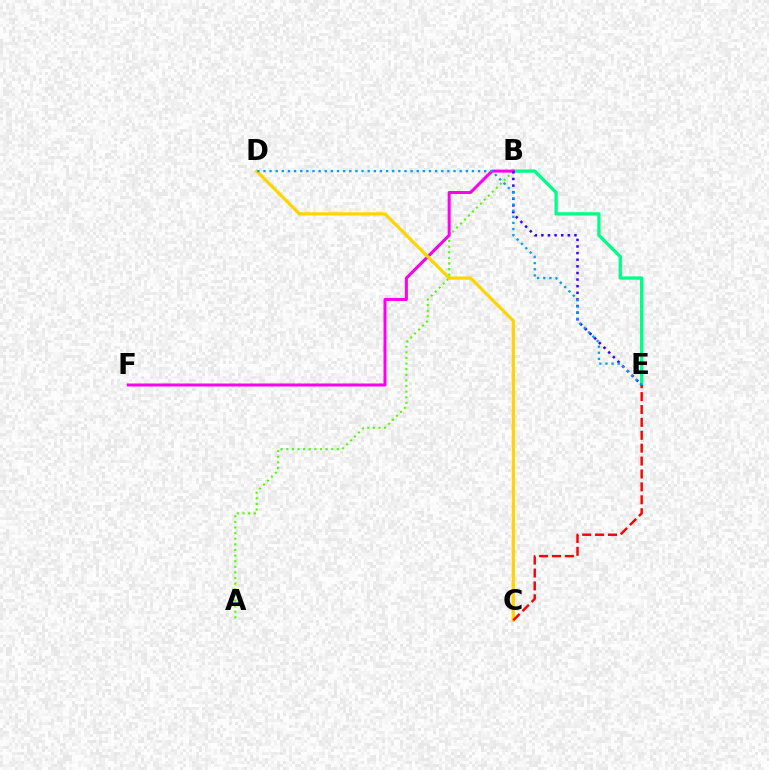{('A', 'B'): [{'color': '#4fff00', 'line_style': 'dotted', 'thickness': 1.52}], ('B', 'E'): [{'color': '#00ff86', 'line_style': 'solid', 'thickness': 2.38}, {'color': '#3700ff', 'line_style': 'dotted', 'thickness': 1.8}], ('B', 'F'): [{'color': '#ff00ed', 'line_style': 'solid', 'thickness': 2.17}], ('C', 'D'): [{'color': '#ffd500', 'line_style': 'solid', 'thickness': 2.3}], ('C', 'E'): [{'color': '#ff0000', 'line_style': 'dashed', 'thickness': 1.75}], ('D', 'E'): [{'color': '#009eff', 'line_style': 'dotted', 'thickness': 1.67}]}